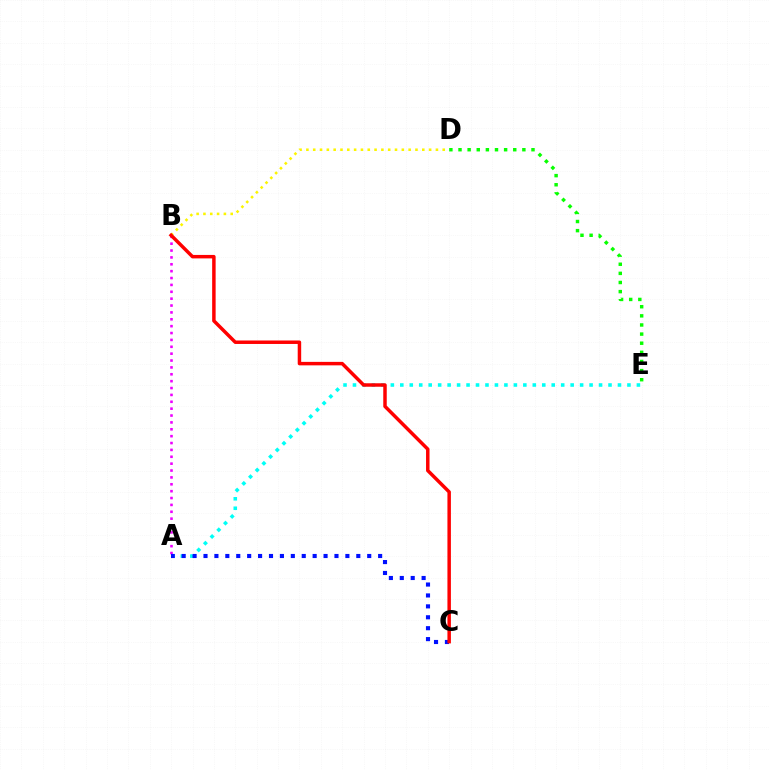{('D', 'E'): [{'color': '#08ff00', 'line_style': 'dotted', 'thickness': 2.48}], ('A', 'B'): [{'color': '#ee00ff', 'line_style': 'dotted', 'thickness': 1.87}], ('A', 'E'): [{'color': '#00fff6', 'line_style': 'dotted', 'thickness': 2.57}], ('A', 'C'): [{'color': '#0010ff', 'line_style': 'dotted', 'thickness': 2.97}], ('B', 'D'): [{'color': '#fcf500', 'line_style': 'dotted', 'thickness': 1.85}], ('B', 'C'): [{'color': '#ff0000', 'line_style': 'solid', 'thickness': 2.5}]}